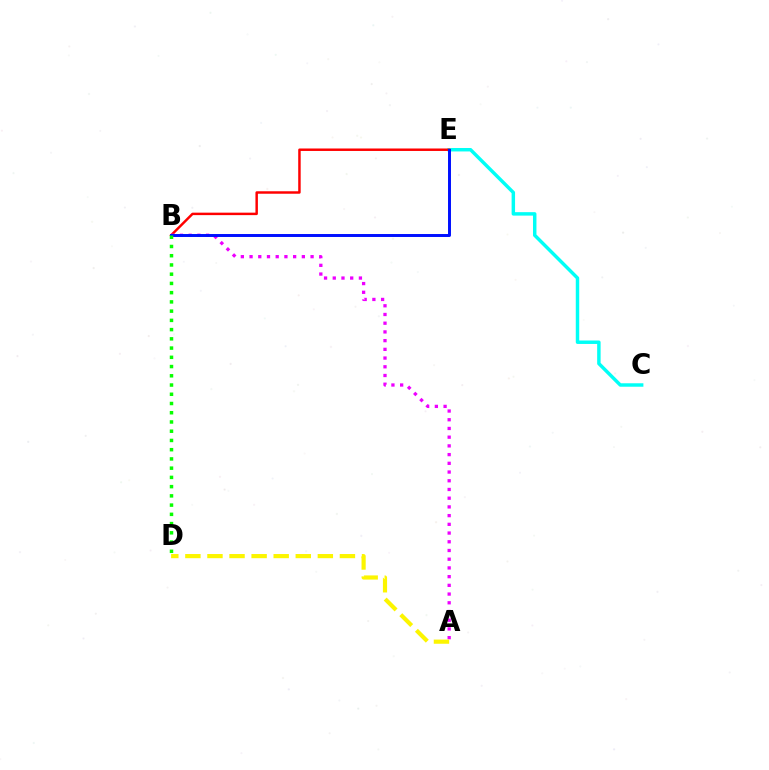{('C', 'E'): [{'color': '#00fff6', 'line_style': 'solid', 'thickness': 2.49}], ('B', 'E'): [{'color': '#ff0000', 'line_style': 'solid', 'thickness': 1.78}, {'color': '#0010ff', 'line_style': 'solid', 'thickness': 2.13}], ('A', 'B'): [{'color': '#ee00ff', 'line_style': 'dotted', 'thickness': 2.37}], ('B', 'D'): [{'color': '#08ff00', 'line_style': 'dotted', 'thickness': 2.51}], ('A', 'D'): [{'color': '#fcf500', 'line_style': 'dashed', 'thickness': 3.0}]}